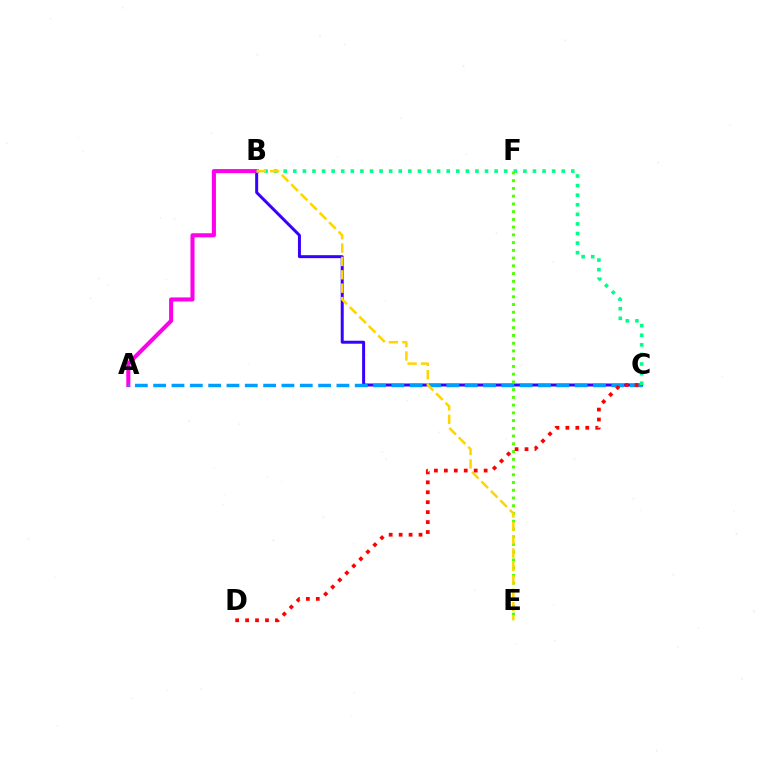{('B', 'C'): [{'color': '#3700ff', 'line_style': 'solid', 'thickness': 2.15}, {'color': '#00ff86', 'line_style': 'dotted', 'thickness': 2.6}], ('A', 'B'): [{'color': '#ff00ed', 'line_style': 'solid', 'thickness': 2.93}], ('A', 'C'): [{'color': '#009eff', 'line_style': 'dashed', 'thickness': 2.49}], ('E', 'F'): [{'color': '#4fff00', 'line_style': 'dotted', 'thickness': 2.1}], ('B', 'E'): [{'color': '#ffd500', 'line_style': 'dashed', 'thickness': 1.82}], ('C', 'D'): [{'color': '#ff0000', 'line_style': 'dotted', 'thickness': 2.7}]}